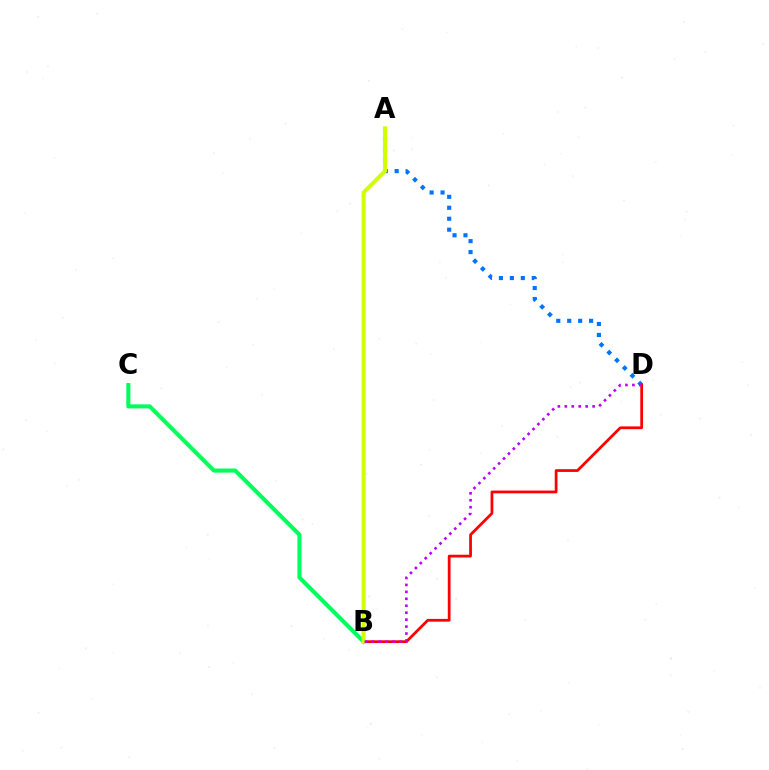{('B', 'C'): [{'color': '#00ff5c', 'line_style': 'solid', 'thickness': 2.93}], ('A', 'D'): [{'color': '#0074ff', 'line_style': 'dotted', 'thickness': 2.97}], ('B', 'D'): [{'color': '#ff0000', 'line_style': 'solid', 'thickness': 1.99}, {'color': '#b900ff', 'line_style': 'dotted', 'thickness': 1.89}], ('A', 'B'): [{'color': '#d1ff00', 'line_style': 'solid', 'thickness': 2.9}]}